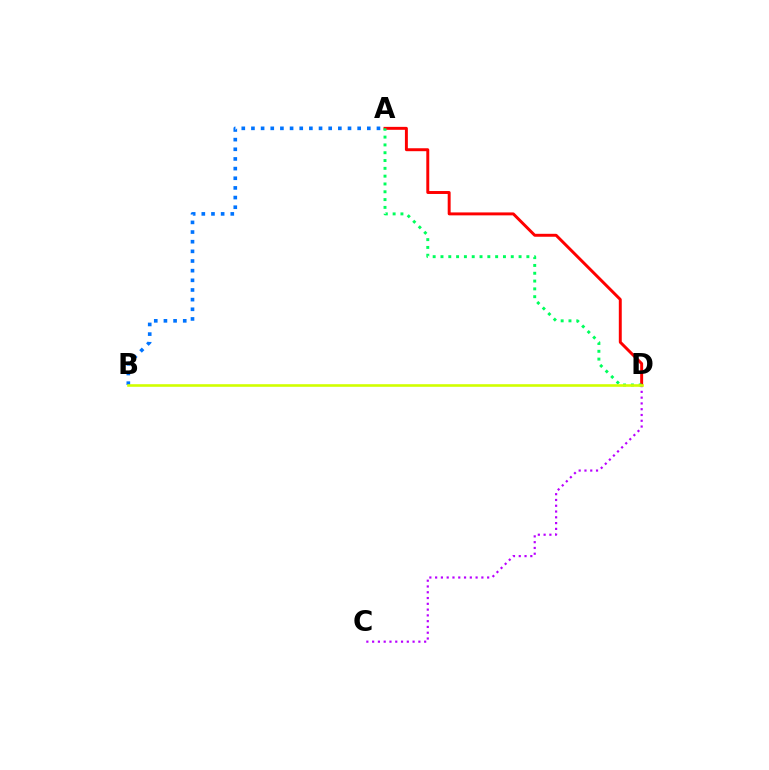{('A', 'D'): [{'color': '#ff0000', 'line_style': 'solid', 'thickness': 2.12}, {'color': '#00ff5c', 'line_style': 'dotted', 'thickness': 2.12}], ('C', 'D'): [{'color': '#b900ff', 'line_style': 'dotted', 'thickness': 1.57}], ('A', 'B'): [{'color': '#0074ff', 'line_style': 'dotted', 'thickness': 2.62}], ('B', 'D'): [{'color': '#d1ff00', 'line_style': 'solid', 'thickness': 1.88}]}